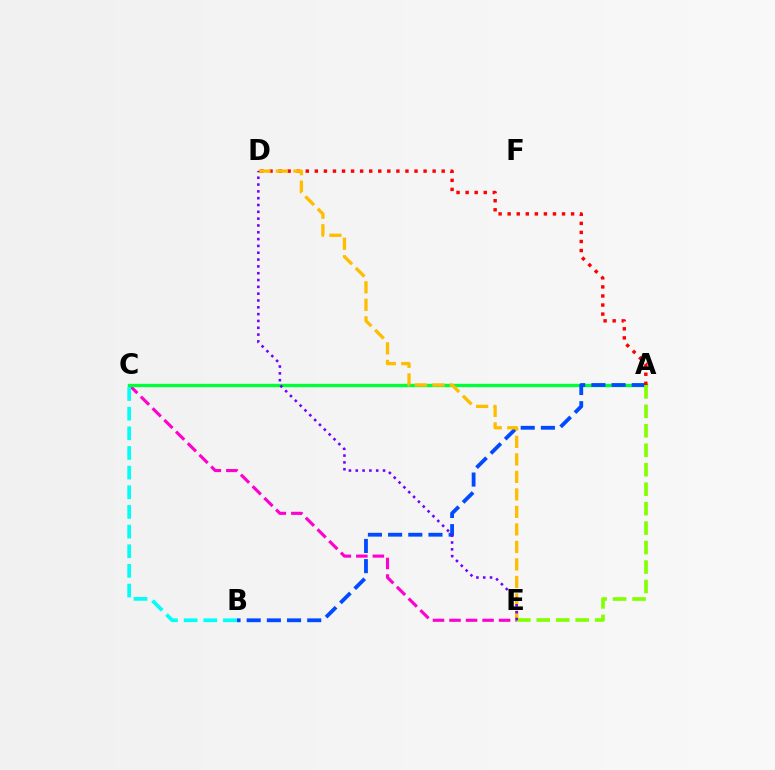{('C', 'E'): [{'color': '#ff00cf', 'line_style': 'dashed', 'thickness': 2.24}], ('A', 'C'): [{'color': '#00ff39', 'line_style': 'solid', 'thickness': 2.43}], ('A', 'B'): [{'color': '#004bff', 'line_style': 'dashed', 'thickness': 2.74}], ('A', 'D'): [{'color': '#ff0000', 'line_style': 'dotted', 'thickness': 2.46}], ('B', 'C'): [{'color': '#00fff6', 'line_style': 'dashed', 'thickness': 2.67}], ('D', 'E'): [{'color': '#ffbd00', 'line_style': 'dashed', 'thickness': 2.38}, {'color': '#7200ff', 'line_style': 'dotted', 'thickness': 1.85}], ('A', 'E'): [{'color': '#84ff00', 'line_style': 'dashed', 'thickness': 2.64}]}